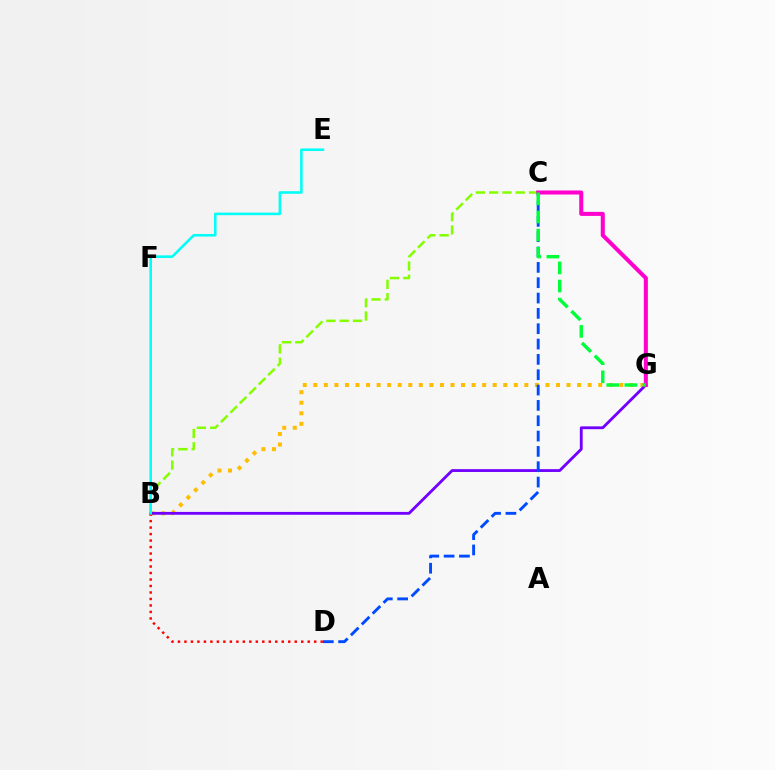{('B', 'G'): [{'color': '#ffbd00', 'line_style': 'dotted', 'thickness': 2.87}, {'color': '#7200ff', 'line_style': 'solid', 'thickness': 2.04}], ('B', 'D'): [{'color': '#ff0000', 'line_style': 'dotted', 'thickness': 1.76}], ('C', 'D'): [{'color': '#004bff', 'line_style': 'dashed', 'thickness': 2.08}], ('B', 'C'): [{'color': '#84ff00', 'line_style': 'dashed', 'thickness': 1.81}], ('C', 'G'): [{'color': '#ff00cf', 'line_style': 'solid', 'thickness': 2.91}, {'color': '#00ff39', 'line_style': 'dashed', 'thickness': 2.46}], ('B', 'E'): [{'color': '#00fff6', 'line_style': 'solid', 'thickness': 1.85}]}